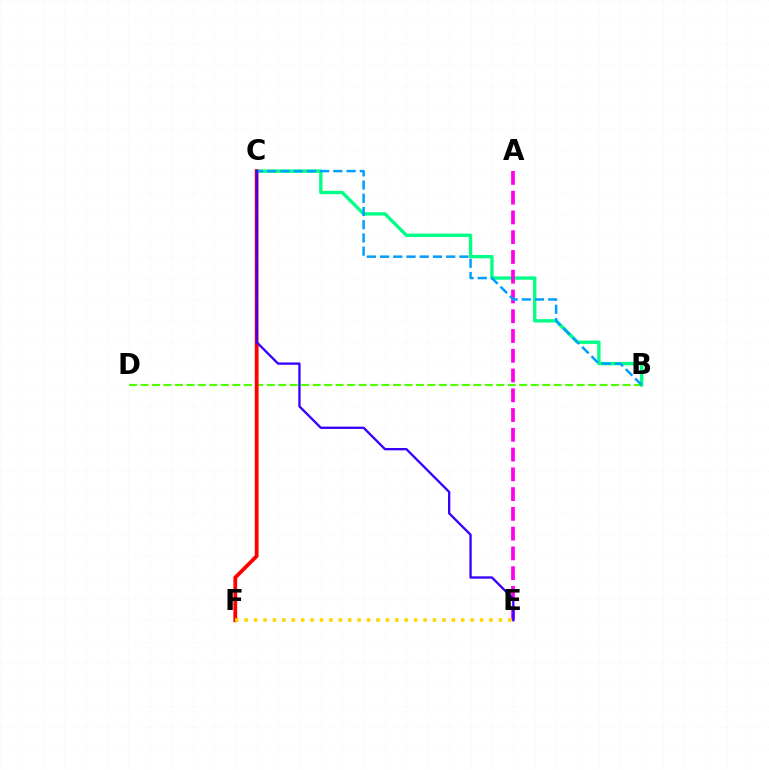{('B', 'C'): [{'color': '#00ff86', 'line_style': 'solid', 'thickness': 2.43}, {'color': '#009eff', 'line_style': 'dashed', 'thickness': 1.8}], ('B', 'D'): [{'color': '#4fff00', 'line_style': 'dashed', 'thickness': 1.56}], ('A', 'E'): [{'color': '#ff00ed', 'line_style': 'dashed', 'thickness': 2.68}], ('C', 'F'): [{'color': '#ff0000', 'line_style': 'solid', 'thickness': 2.73}], ('E', 'F'): [{'color': '#ffd500', 'line_style': 'dotted', 'thickness': 2.56}], ('C', 'E'): [{'color': '#3700ff', 'line_style': 'solid', 'thickness': 1.67}]}